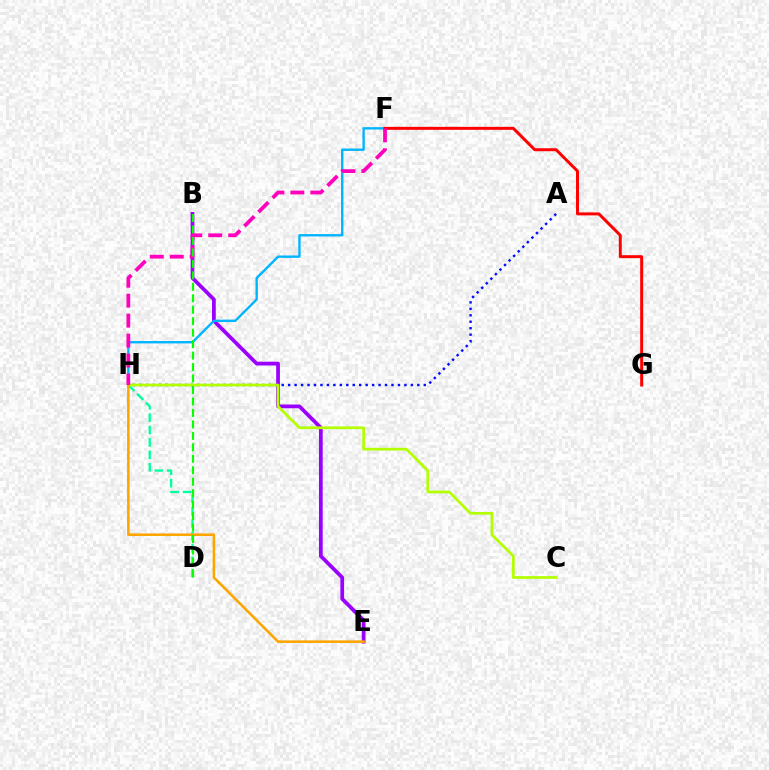{('A', 'H'): [{'color': '#0010ff', 'line_style': 'dotted', 'thickness': 1.75}], ('B', 'E'): [{'color': '#9b00ff', 'line_style': 'solid', 'thickness': 2.7}], ('D', 'H'): [{'color': '#00ff9d', 'line_style': 'dashed', 'thickness': 1.68}], ('F', 'H'): [{'color': '#00b5ff', 'line_style': 'solid', 'thickness': 1.71}, {'color': '#ff00bd', 'line_style': 'dashed', 'thickness': 2.71}], ('F', 'G'): [{'color': '#ff0000', 'line_style': 'solid', 'thickness': 2.14}], ('C', 'H'): [{'color': '#b3ff00', 'line_style': 'solid', 'thickness': 1.96}], ('E', 'H'): [{'color': '#ffa500', 'line_style': 'solid', 'thickness': 1.85}], ('B', 'D'): [{'color': '#08ff00', 'line_style': 'dashed', 'thickness': 1.56}]}